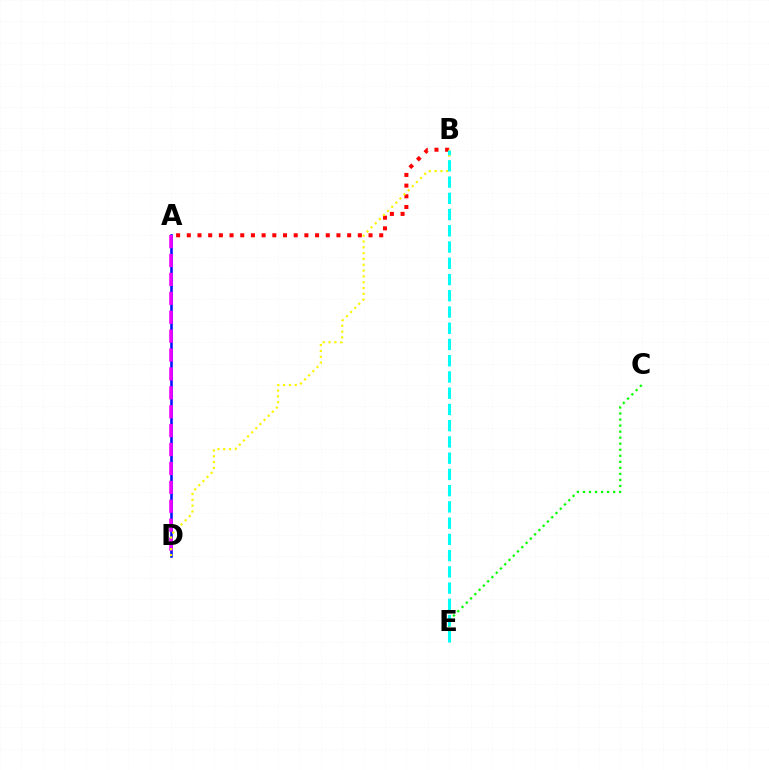{('A', 'D'): [{'color': '#0010ff', 'line_style': 'solid', 'thickness': 1.86}, {'color': '#ee00ff', 'line_style': 'dashed', 'thickness': 2.57}], ('A', 'B'): [{'color': '#ff0000', 'line_style': 'dotted', 'thickness': 2.9}], ('B', 'D'): [{'color': '#fcf500', 'line_style': 'dotted', 'thickness': 1.58}], ('C', 'E'): [{'color': '#08ff00', 'line_style': 'dotted', 'thickness': 1.64}], ('B', 'E'): [{'color': '#00fff6', 'line_style': 'dashed', 'thickness': 2.21}]}